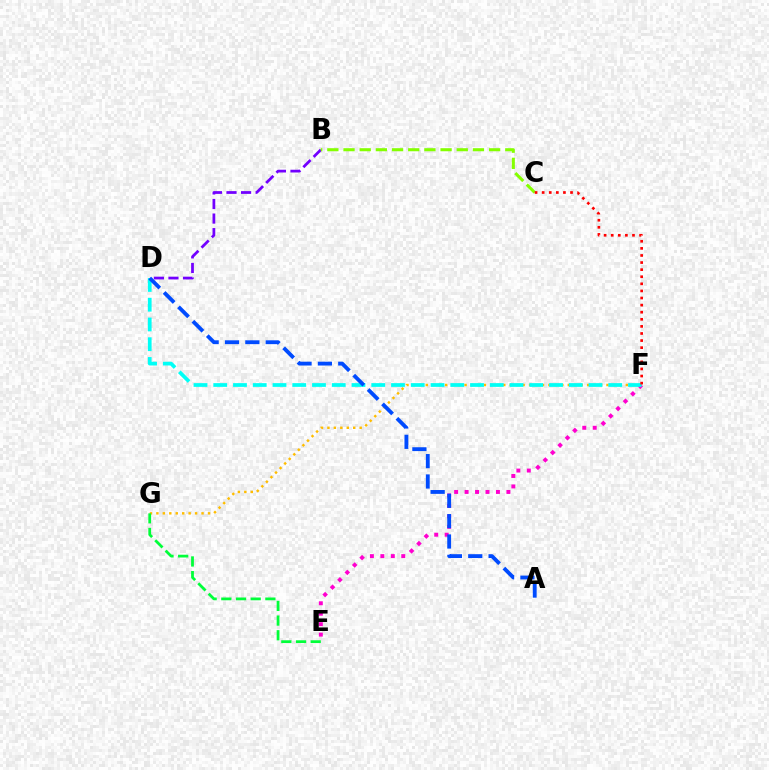{('F', 'G'): [{'color': '#ffbd00', 'line_style': 'dotted', 'thickness': 1.75}], ('E', 'F'): [{'color': '#ff00cf', 'line_style': 'dotted', 'thickness': 2.84}], ('D', 'F'): [{'color': '#00fff6', 'line_style': 'dashed', 'thickness': 2.68}], ('A', 'D'): [{'color': '#004bff', 'line_style': 'dashed', 'thickness': 2.76}], ('B', 'D'): [{'color': '#7200ff', 'line_style': 'dashed', 'thickness': 1.98}], ('B', 'C'): [{'color': '#84ff00', 'line_style': 'dashed', 'thickness': 2.2}], ('E', 'G'): [{'color': '#00ff39', 'line_style': 'dashed', 'thickness': 1.99}], ('C', 'F'): [{'color': '#ff0000', 'line_style': 'dotted', 'thickness': 1.93}]}